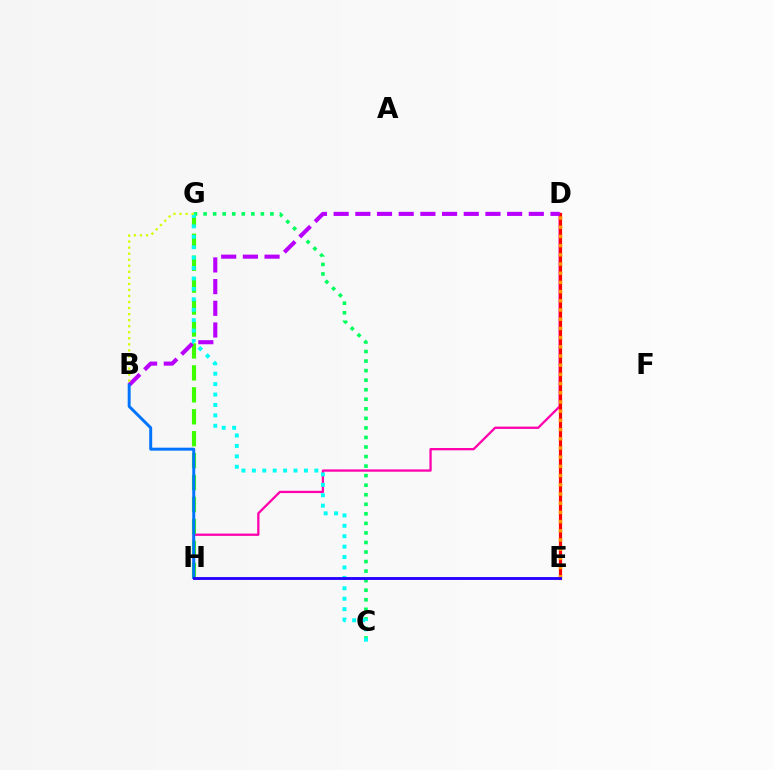{('C', 'G'): [{'color': '#00ff5c', 'line_style': 'dotted', 'thickness': 2.59}, {'color': '#00fff6', 'line_style': 'dotted', 'thickness': 2.83}], ('D', 'H'): [{'color': '#ff00ac', 'line_style': 'solid', 'thickness': 1.65}], ('G', 'H'): [{'color': '#3dff00', 'line_style': 'dashed', 'thickness': 2.98}], ('D', 'E'): [{'color': '#ff0000', 'line_style': 'solid', 'thickness': 2.29}, {'color': '#ff9400', 'line_style': 'dotted', 'thickness': 2.5}], ('B', 'D'): [{'color': '#b900ff', 'line_style': 'dashed', 'thickness': 2.95}], ('B', 'H'): [{'color': '#0074ff', 'line_style': 'solid', 'thickness': 2.13}], ('B', 'G'): [{'color': '#d1ff00', 'line_style': 'dotted', 'thickness': 1.64}], ('E', 'H'): [{'color': '#2500ff', 'line_style': 'solid', 'thickness': 2.05}]}